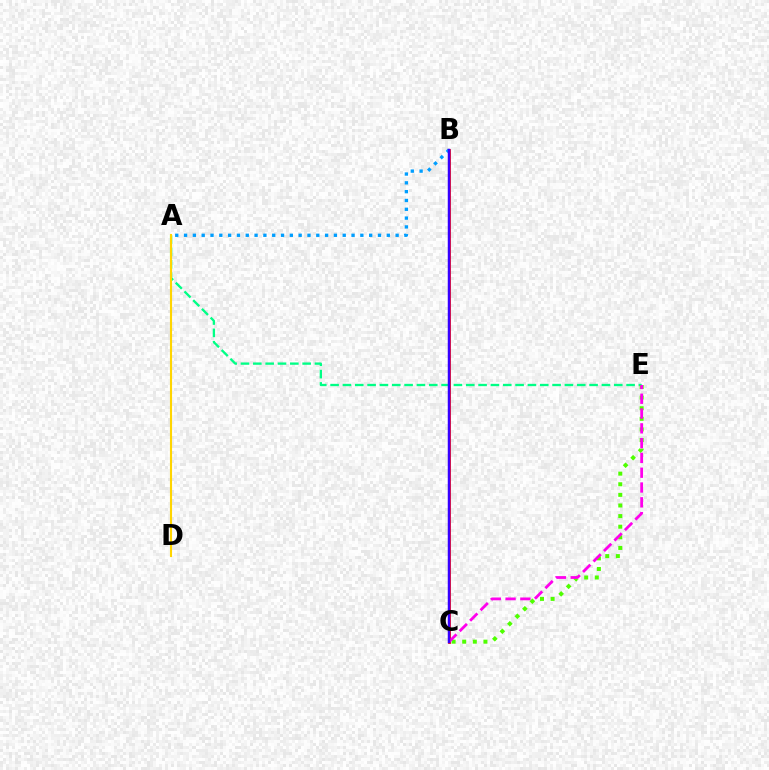{('A', 'E'): [{'color': '#00ff86', 'line_style': 'dashed', 'thickness': 1.68}], ('B', 'C'): [{'color': '#ff0000', 'line_style': 'solid', 'thickness': 1.97}, {'color': '#3700ff', 'line_style': 'solid', 'thickness': 1.79}], ('A', 'D'): [{'color': '#ffd500', 'line_style': 'solid', 'thickness': 1.53}], ('C', 'E'): [{'color': '#4fff00', 'line_style': 'dotted', 'thickness': 2.88}, {'color': '#ff00ed', 'line_style': 'dashed', 'thickness': 2.01}], ('A', 'B'): [{'color': '#009eff', 'line_style': 'dotted', 'thickness': 2.4}]}